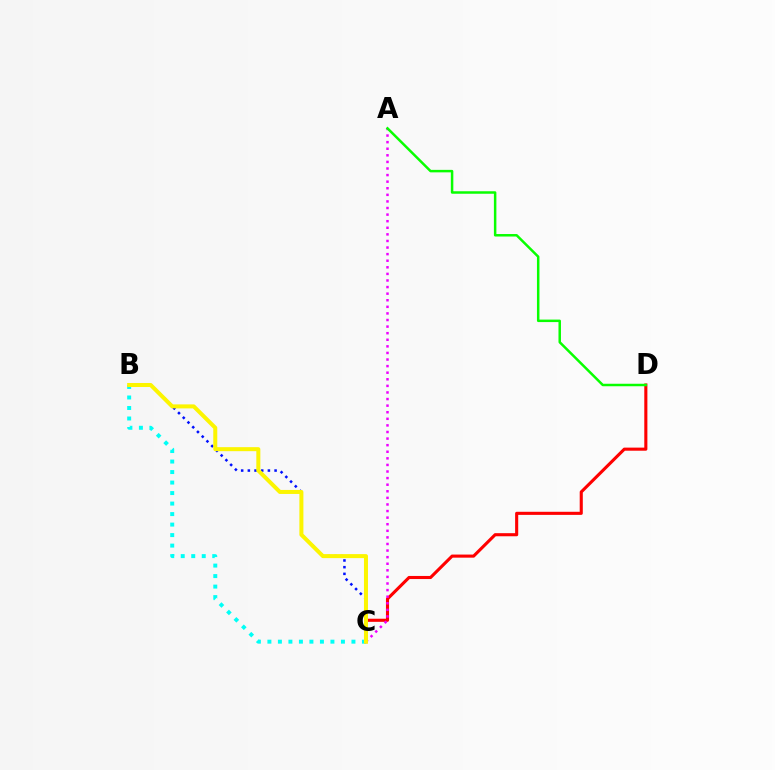{('C', 'D'): [{'color': '#ff0000', 'line_style': 'solid', 'thickness': 2.23}], ('B', 'C'): [{'color': '#0010ff', 'line_style': 'dotted', 'thickness': 1.82}, {'color': '#00fff6', 'line_style': 'dotted', 'thickness': 2.85}, {'color': '#fcf500', 'line_style': 'solid', 'thickness': 2.89}], ('A', 'C'): [{'color': '#ee00ff', 'line_style': 'dotted', 'thickness': 1.79}], ('A', 'D'): [{'color': '#08ff00', 'line_style': 'solid', 'thickness': 1.79}]}